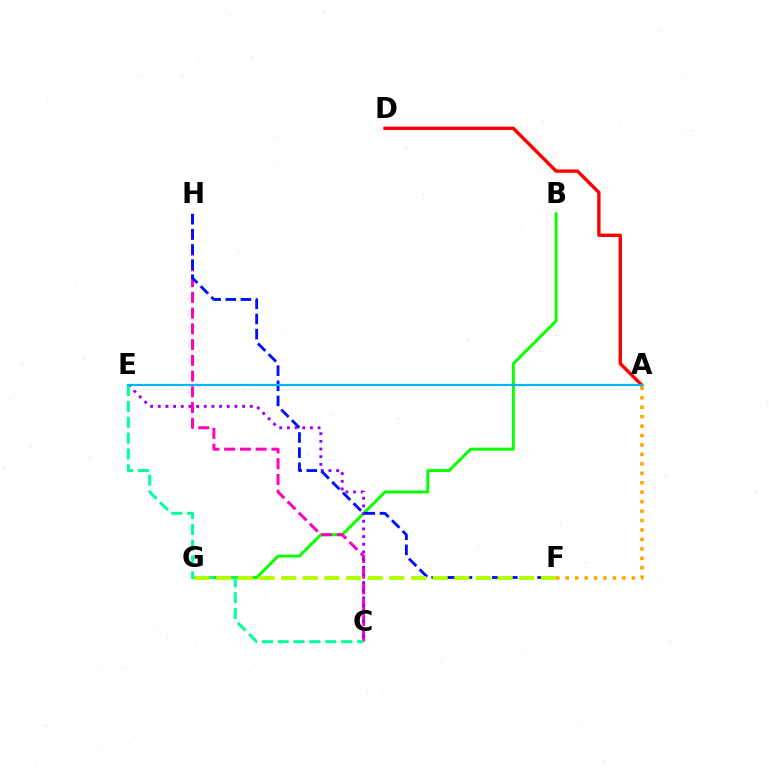{('B', 'G'): [{'color': '#08ff00', 'line_style': 'solid', 'thickness': 2.14}], ('C', 'H'): [{'color': '#ff00bd', 'line_style': 'dashed', 'thickness': 2.14}], ('C', 'E'): [{'color': '#9b00ff', 'line_style': 'dotted', 'thickness': 2.08}, {'color': '#00ff9d', 'line_style': 'dashed', 'thickness': 2.16}], ('F', 'H'): [{'color': '#0010ff', 'line_style': 'dashed', 'thickness': 2.06}], ('F', 'G'): [{'color': '#b3ff00', 'line_style': 'dashed', 'thickness': 2.94}], ('A', 'D'): [{'color': '#ff0000', 'line_style': 'solid', 'thickness': 2.44}], ('A', 'E'): [{'color': '#00b5ff', 'line_style': 'solid', 'thickness': 1.59}], ('A', 'F'): [{'color': '#ffa500', 'line_style': 'dotted', 'thickness': 2.57}]}